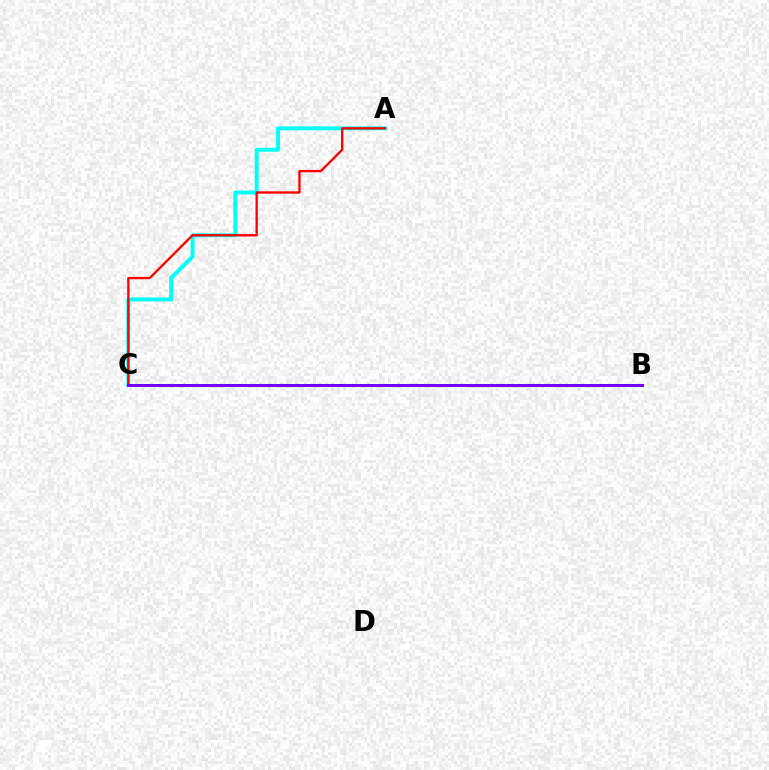{('A', 'C'): [{'color': '#00fff6', 'line_style': 'solid', 'thickness': 2.81}, {'color': '#ff0000', 'line_style': 'solid', 'thickness': 1.68}], ('B', 'C'): [{'color': '#84ff00', 'line_style': 'dashed', 'thickness': 2.25}, {'color': '#7200ff', 'line_style': 'solid', 'thickness': 2.13}]}